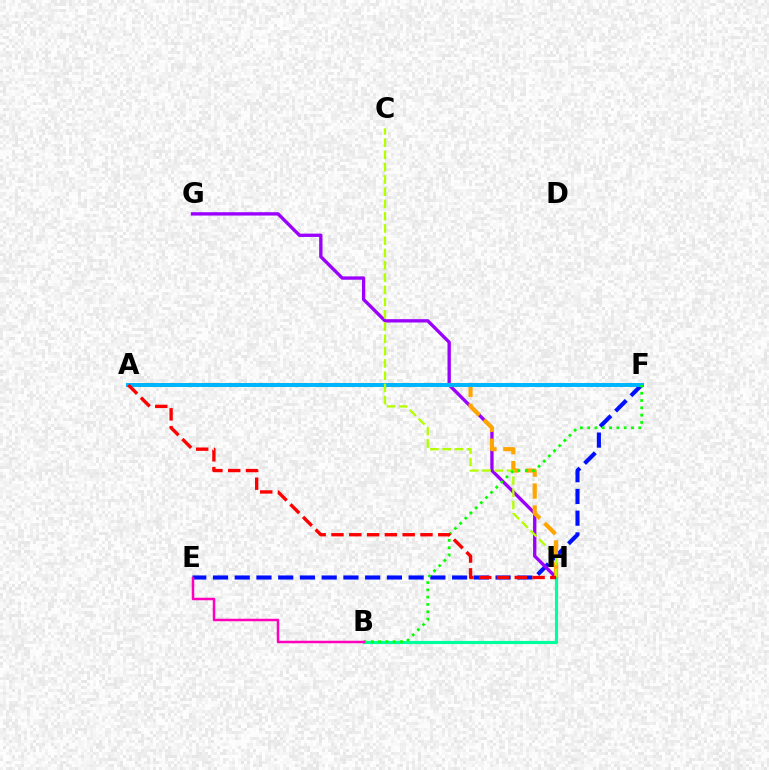{('E', 'F'): [{'color': '#0010ff', 'line_style': 'dashed', 'thickness': 2.95}], ('G', 'H'): [{'color': '#9b00ff', 'line_style': 'solid', 'thickness': 2.4}], ('A', 'H'): [{'color': '#ffa500', 'line_style': 'dashed', 'thickness': 2.98}, {'color': '#ff0000', 'line_style': 'dashed', 'thickness': 2.42}], ('B', 'H'): [{'color': '#00ff9d', 'line_style': 'solid', 'thickness': 2.28}], ('A', 'F'): [{'color': '#00b5ff', 'line_style': 'solid', 'thickness': 2.85}], ('C', 'H'): [{'color': '#b3ff00', 'line_style': 'dashed', 'thickness': 1.67}], ('B', 'F'): [{'color': '#08ff00', 'line_style': 'dotted', 'thickness': 1.98}], ('B', 'E'): [{'color': '#ff00bd', 'line_style': 'solid', 'thickness': 1.8}]}